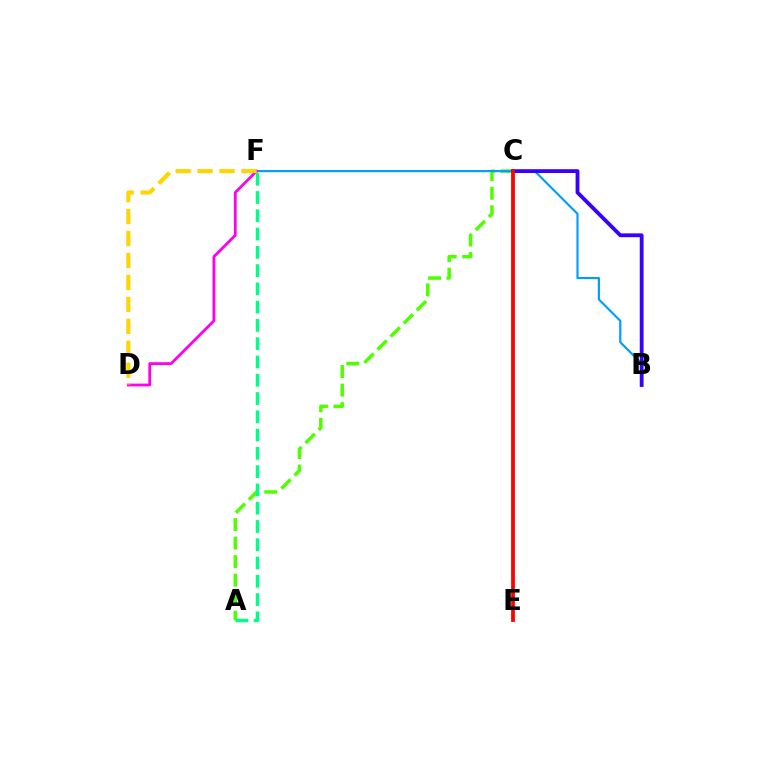{('A', 'C'): [{'color': '#4fff00', 'line_style': 'dashed', 'thickness': 2.52}], ('B', 'F'): [{'color': '#009eff', 'line_style': 'solid', 'thickness': 1.56}], ('D', 'F'): [{'color': '#ff00ed', 'line_style': 'solid', 'thickness': 2.0}, {'color': '#ffd500', 'line_style': 'dashed', 'thickness': 2.98}], ('B', 'C'): [{'color': '#3700ff', 'line_style': 'solid', 'thickness': 2.75}], ('A', 'F'): [{'color': '#00ff86', 'line_style': 'dashed', 'thickness': 2.48}], ('C', 'E'): [{'color': '#ff0000', 'line_style': 'solid', 'thickness': 2.71}]}